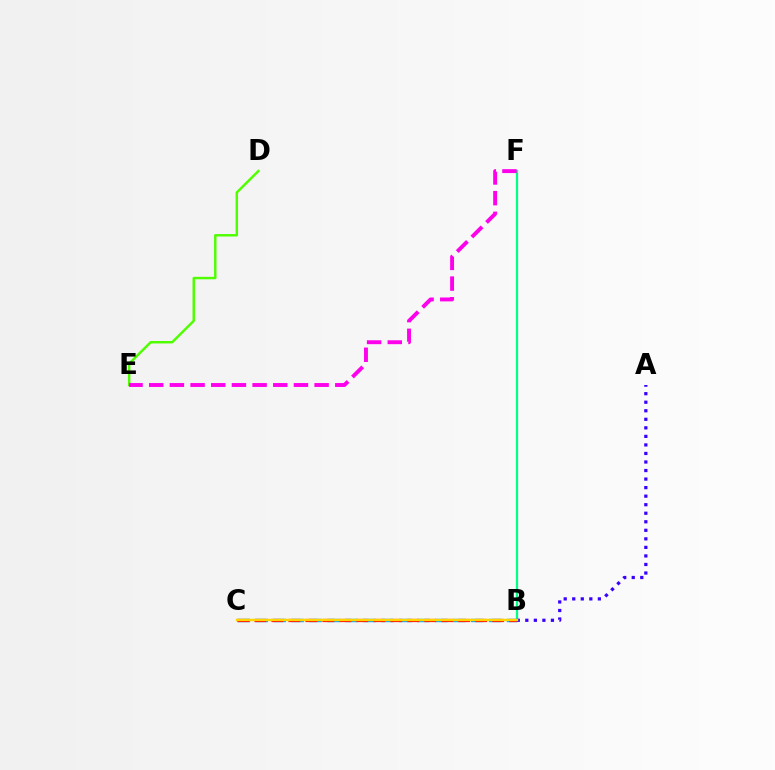{('B', 'C'): [{'color': '#009eff', 'line_style': 'dashed', 'thickness': 2.44}, {'color': '#ff0000', 'line_style': 'dashed', 'thickness': 2.31}, {'color': '#ffd500', 'line_style': 'solid', 'thickness': 1.76}], ('D', 'E'): [{'color': '#4fff00', 'line_style': 'solid', 'thickness': 1.77}], ('B', 'F'): [{'color': '#00ff86', 'line_style': 'solid', 'thickness': 1.61}], ('A', 'B'): [{'color': '#3700ff', 'line_style': 'dotted', 'thickness': 2.32}], ('E', 'F'): [{'color': '#ff00ed', 'line_style': 'dashed', 'thickness': 2.81}]}